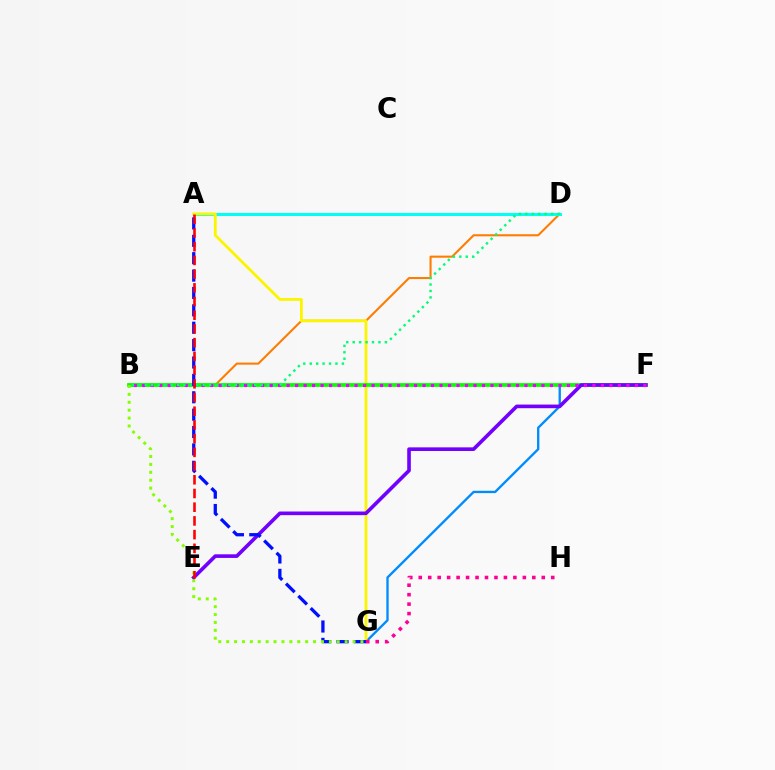{('B', 'D'): [{'color': '#ff7c00', 'line_style': 'solid', 'thickness': 1.5}, {'color': '#00ff74', 'line_style': 'dotted', 'thickness': 1.75}], ('F', 'G'): [{'color': '#008cff', 'line_style': 'solid', 'thickness': 1.69}], ('A', 'D'): [{'color': '#00fff6', 'line_style': 'solid', 'thickness': 2.19}], ('A', 'G'): [{'color': '#fcf500', 'line_style': 'solid', 'thickness': 2.02}, {'color': '#0010ff', 'line_style': 'dashed', 'thickness': 2.36}], ('B', 'F'): [{'color': '#08ff00', 'line_style': 'solid', 'thickness': 2.72}, {'color': '#ee00ff', 'line_style': 'dotted', 'thickness': 2.31}], ('E', 'F'): [{'color': '#7200ff', 'line_style': 'solid', 'thickness': 2.62}], ('B', 'G'): [{'color': '#84ff00', 'line_style': 'dotted', 'thickness': 2.15}], ('A', 'E'): [{'color': '#ff0000', 'line_style': 'dashed', 'thickness': 1.86}], ('G', 'H'): [{'color': '#ff0094', 'line_style': 'dotted', 'thickness': 2.57}]}